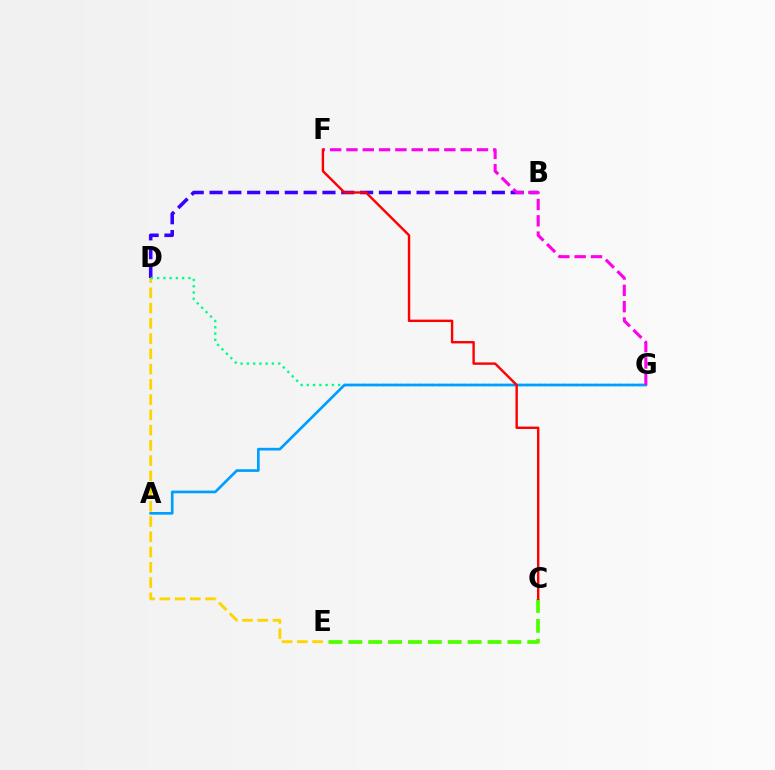{('D', 'E'): [{'color': '#ffd500', 'line_style': 'dashed', 'thickness': 2.07}], ('B', 'D'): [{'color': '#3700ff', 'line_style': 'dashed', 'thickness': 2.56}], ('C', 'E'): [{'color': '#4fff00', 'line_style': 'dashed', 'thickness': 2.7}], ('D', 'G'): [{'color': '#00ff86', 'line_style': 'dotted', 'thickness': 1.7}], ('A', 'G'): [{'color': '#009eff', 'line_style': 'solid', 'thickness': 1.93}], ('F', 'G'): [{'color': '#ff00ed', 'line_style': 'dashed', 'thickness': 2.22}], ('C', 'F'): [{'color': '#ff0000', 'line_style': 'solid', 'thickness': 1.73}]}